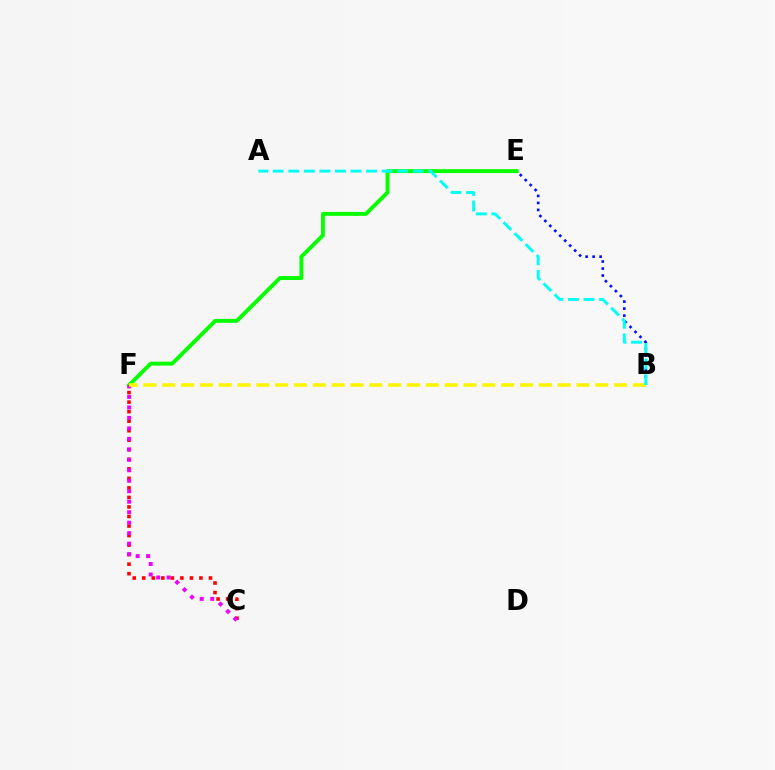{('B', 'E'): [{'color': '#0010ff', 'line_style': 'dotted', 'thickness': 1.9}], ('E', 'F'): [{'color': '#08ff00', 'line_style': 'solid', 'thickness': 2.82}], ('C', 'F'): [{'color': '#ff0000', 'line_style': 'dotted', 'thickness': 2.59}, {'color': '#ee00ff', 'line_style': 'dotted', 'thickness': 2.85}], ('B', 'F'): [{'color': '#fcf500', 'line_style': 'dashed', 'thickness': 2.56}], ('A', 'B'): [{'color': '#00fff6', 'line_style': 'dashed', 'thickness': 2.11}]}